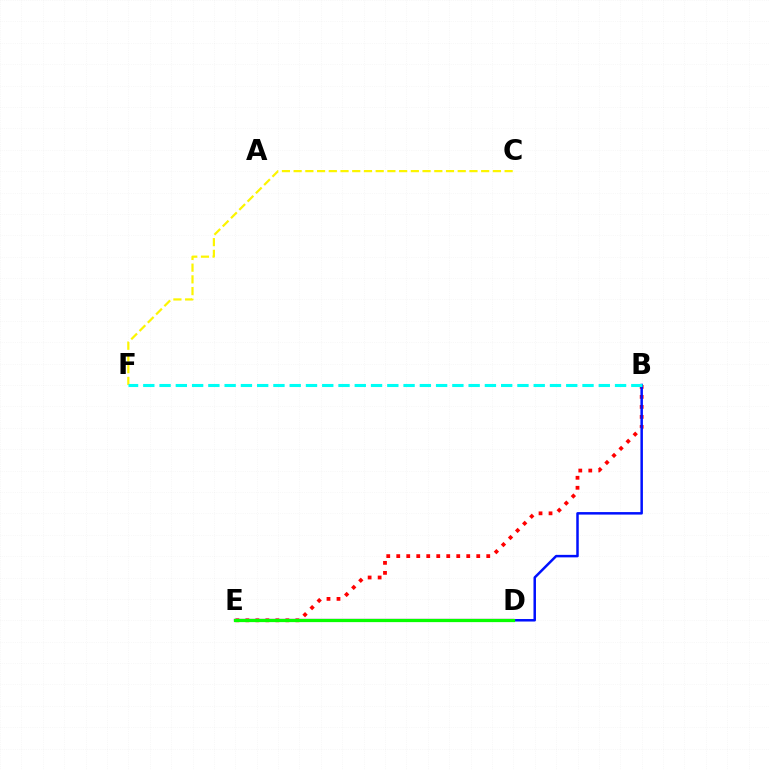{('B', 'E'): [{'color': '#ff0000', 'line_style': 'dotted', 'thickness': 2.72}], ('B', 'D'): [{'color': '#0010ff', 'line_style': 'solid', 'thickness': 1.8}], ('D', 'E'): [{'color': '#ee00ff', 'line_style': 'solid', 'thickness': 1.65}, {'color': '#08ff00', 'line_style': 'solid', 'thickness': 2.33}], ('C', 'F'): [{'color': '#fcf500', 'line_style': 'dashed', 'thickness': 1.59}], ('B', 'F'): [{'color': '#00fff6', 'line_style': 'dashed', 'thickness': 2.21}]}